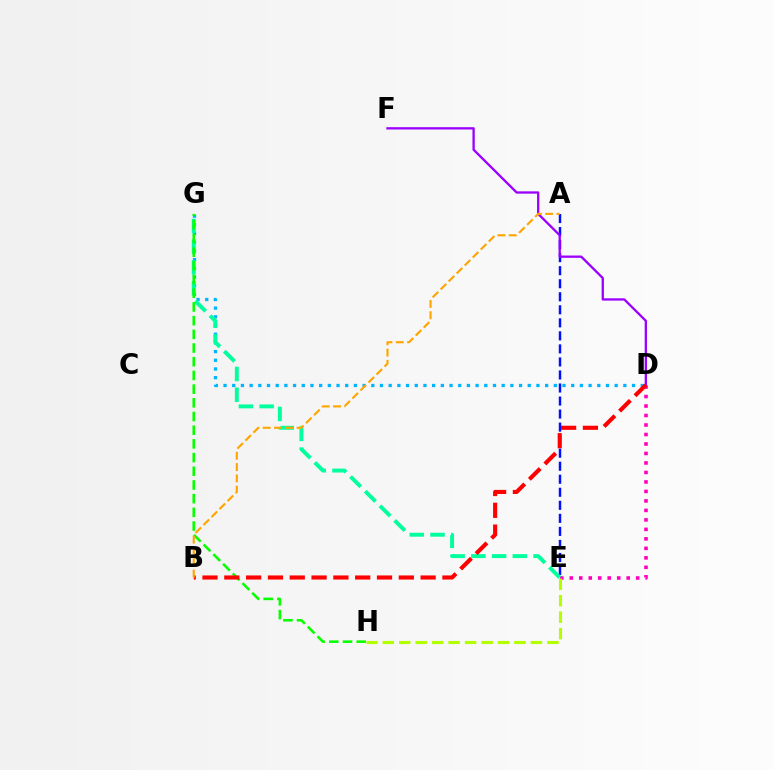{('A', 'E'): [{'color': '#0010ff', 'line_style': 'dashed', 'thickness': 1.77}], ('D', 'G'): [{'color': '#00b5ff', 'line_style': 'dotted', 'thickness': 2.36}], ('D', 'E'): [{'color': '#ff00bd', 'line_style': 'dotted', 'thickness': 2.58}], ('E', 'G'): [{'color': '#00ff9d', 'line_style': 'dashed', 'thickness': 2.82}], ('G', 'H'): [{'color': '#08ff00', 'line_style': 'dashed', 'thickness': 1.86}], ('D', 'F'): [{'color': '#9b00ff', 'line_style': 'solid', 'thickness': 1.66}], ('B', 'D'): [{'color': '#ff0000', 'line_style': 'dashed', 'thickness': 2.96}], ('E', 'H'): [{'color': '#b3ff00', 'line_style': 'dashed', 'thickness': 2.24}], ('A', 'B'): [{'color': '#ffa500', 'line_style': 'dashed', 'thickness': 1.54}]}